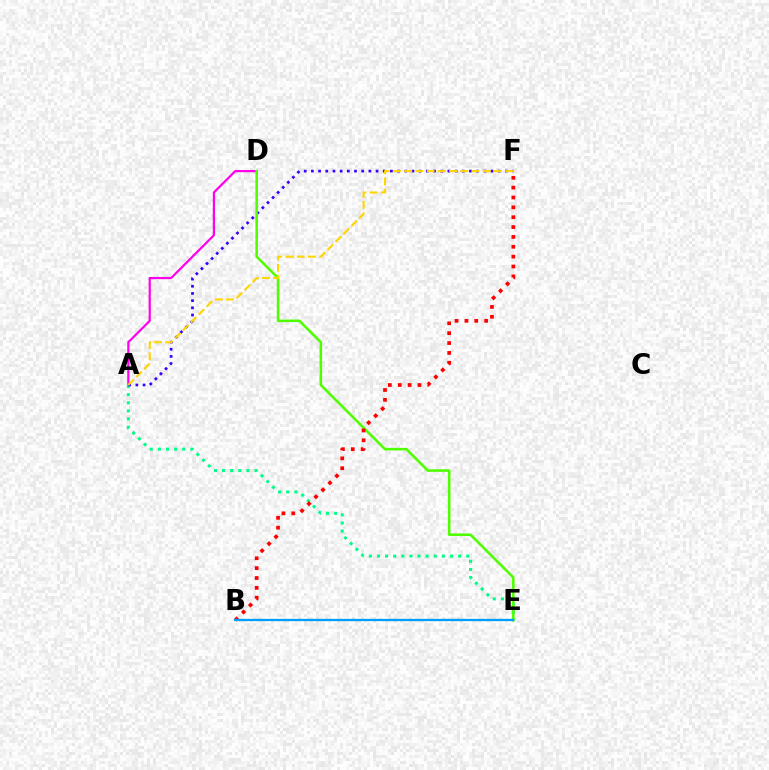{('A', 'D'): [{'color': '#ff00ed', 'line_style': 'solid', 'thickness': 1.59}], ('A', 'E'): [{'color': '#00ff86', 'line_style': 'dotted', 'thickness': 2.2}], ('A', 'F'): [{'color': '#3700ff', 'line_style': 'dotted', 'thickness': 1.95}, {'color': '#ffd500', 'line_style': 'dashed', 'thickness': 1.52}], ('D', 'E'): [{'color': '#4fff00', 'line_style': 'solid', 'thickness': 1.85}], ('B', 'F'): [{'color': '#ff0000', 'line_style': 'dotted', 'thickness': 2.68}], ('B', 'E'): [{'color': '#009eff', 'line_style': 'solid', 'thickness': 1.65}]}